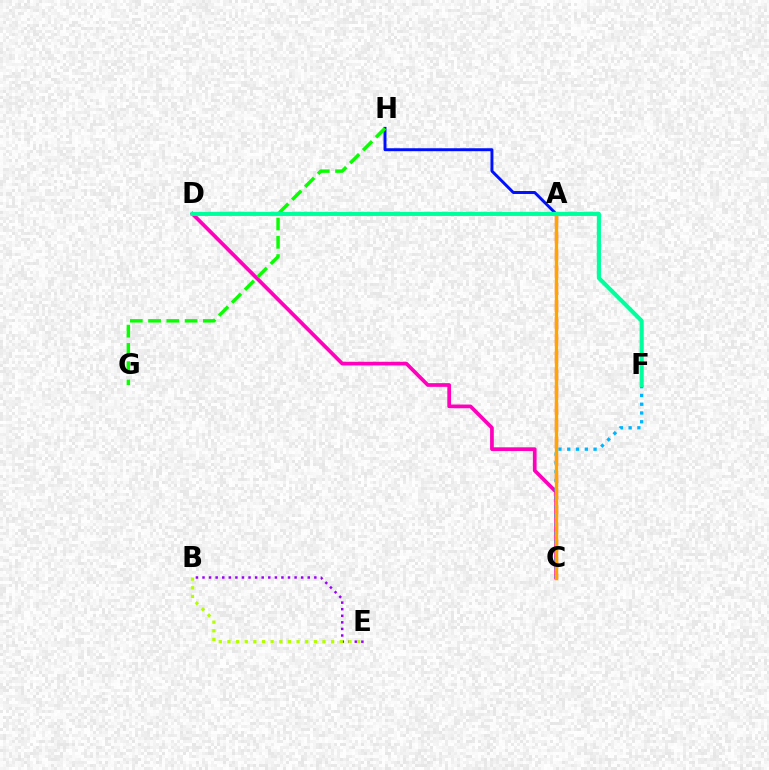{('A', 'C'): [{'color': '#ff0000', 'line_style': 'dashed', 'thickness': 2.32}, {'color': '#ffa500', 'line_style': 'solid', 'thickness': 2.44}], ('C', 'D'): [{'color': '#ff00bd', 'line_style': 'solid', 'thickness': 2.67}], ('A', 'H'): [{'color': '#0010ff', 'line_style': 'solid', 'thickness': 2.13}], ('C', 'F'): [{'color': '#00b5ff', 'line_style': 'dotted', 'thickness': 2.38}], ('G', 'H'): [{'color': '#08ff00', 'line_style': 'dashed', 'thickness': 2.48}], ('B', 'E'): [{'color': '#9b00ff', 'line_style': 'dotted', 'thickness': 1.79}, {'color': '#b3ff00', 'line_style': 'dotted', 'thickness': 2.35}], ('D', 'F'): [{'color': '#00ff9d', 'line_style': 'solid', 'thickness': 2.96}]}